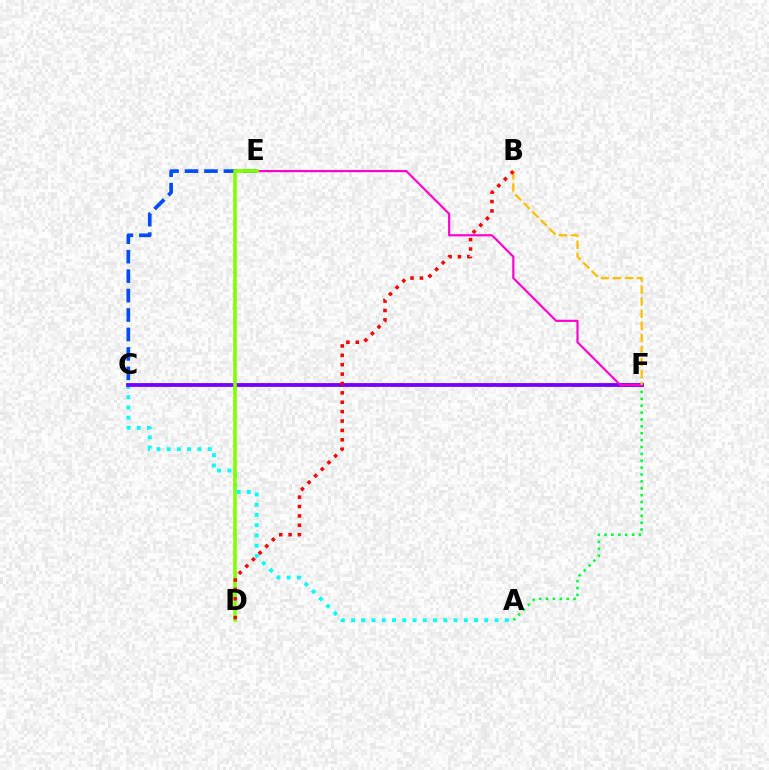{('C', 'E'): [{'color': '#004bff', 'line_style': 'dashed', 'thickness': 2.64}], ('A', 'F'): [{'color': '#00ff39', 'line_style': 'dotted', 'thickness': 1.87}], ('A', 'C'): [{'color': '#00fff6', 'line_style': 'dotted', 'thickness': 2.79}], ('C', 'F'): [{'color': '#7200ff', 'line_style': 'solid', 'thickness': 2.74}], ('E', 'F'): [{'color': '#ff00cf', 'line_style': 'solid', 'thickness': 1.57}], ('B', 'F'): [{'color': '#ffbd00', 'line_style': 'dashed', 'thickness': 1.64}], ('D', 'E'): [{'color': '#84ff00', 'line_style': 'solid', 'thickness': 2.61}], ('B', 'D'): [{'color': '#ff0000', 'line_style': 'dotted', 'thickness': 2.55}]}